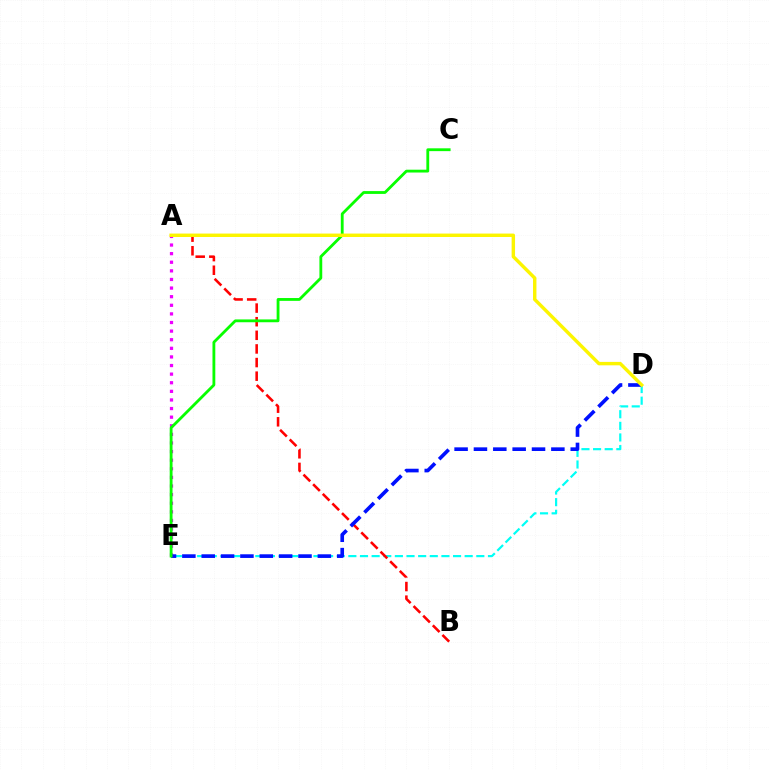{('A', 'E'): [{'color': '#ee00ff', 'line_style': 'dotted', 'thickness': 2.34}], ('D', 'E'): [{'color': '#00fff6', 'line_style': 'dashed', 'thickness': 1.58}, {'color': '#0010ff', 'line_style': 'dashed', 'thickness': 2.63}], ('A', 'B'): [{'color': '#ff0000', 'line_style': 'dashed', 'thickness': 1.85}], ('C', 'E'): [{'color': '#08ff00', 'line_style': 'solid', 'thickness': 2.03}], ('A', 'D'): [{'color': '#fcf500', 'line_style': 'solid', 'thickness': 2.46}]}